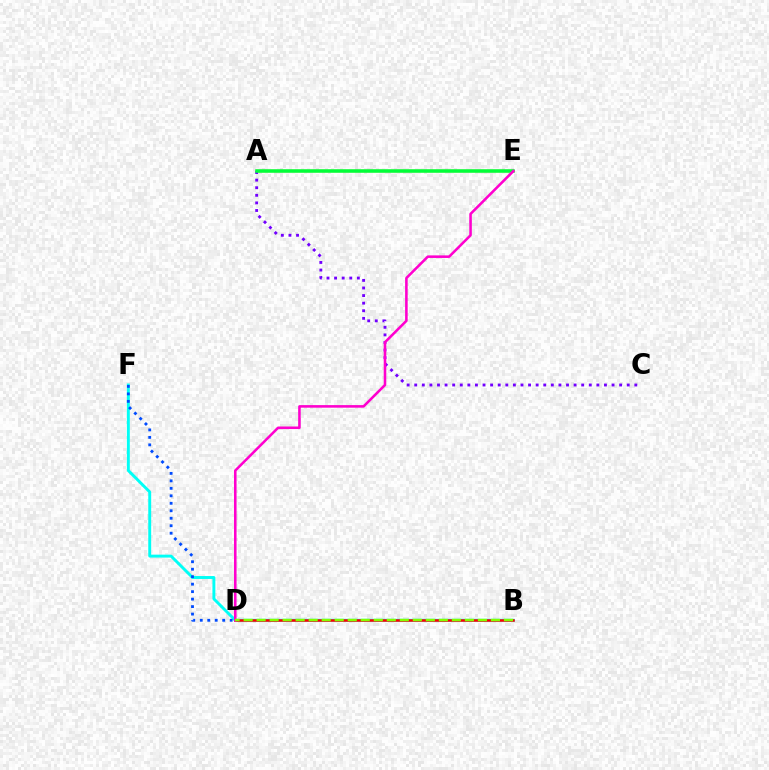{('A', 'E'): [{'color': '#ffbd00', 'line_style': 'solid', 'thickness': 1.71}, {'color': '#00ff39', 'line_style': 'solid', 'thickness': 2.52}], ('B', 'F'): [{'color': '#00fff6', 'line_style': 'solid', 'thickness': 2.1}], ('A', 'C'): [{'color': '#7200ff', 'line_style': 'dotted', 'thickness': 2.06}], ('D', 'F'): [{'color': '#004bff', 'line_style': 'dotted', 'thickness': 2.03}], ('B', 'D'): [{'color': '#ff0000', 'line_style': 'solid', 'thickness': 1.82}, {'color': '#84ff00', 'line_style': 'dashed', 'thickness': 1.77}], ('D', 'E'): [{'color': '#ff00cf', 'line_style': 'solid', 'thickness': 1.85}]}